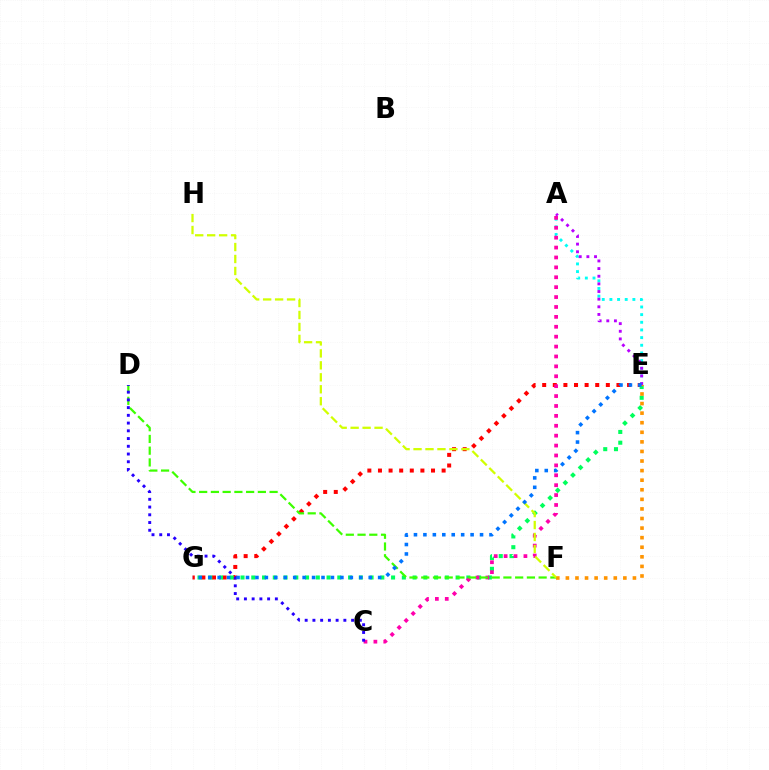{('A', 'E'): [{'color': '#00fff6', 'line_style': 'dotted', 'thickness': 2.08}, {'color': '#b900ff', 'line_style': 'dotted', 'thickness': 2.08}], ('E', 'G'): [{'color': '#ff0000', 'line_style': 'dotted', 'thickness': 2.88}, {'color': '#00ff5c', 'line_style': 'dotted', 'thickness': 2.92}, {'color': '#0074ff', 'line_style': 'dotted', 'thickness': 2.56}], ('E', 'F'): [{'color': '#ff9400', 'line_style': 'dotted', 'thickness': 2.6}], ('A', 'C'): [{'color': '#ff00ac', 'line_style': 'dotted', 'thickness': 2.69}], ('D', 'F'): [{'color': '#3dff00', 'line_style': 'dashed', 'thickness': 1.59}], ('F', 'H'): [{'color': '#d1ff00', 'line_style': 'dashed', 'thickness': 1.62}], ('C', 'D'): [{'color': '#2500ff', 'line_style': 'dotted', 'thickness': 2.1}]}